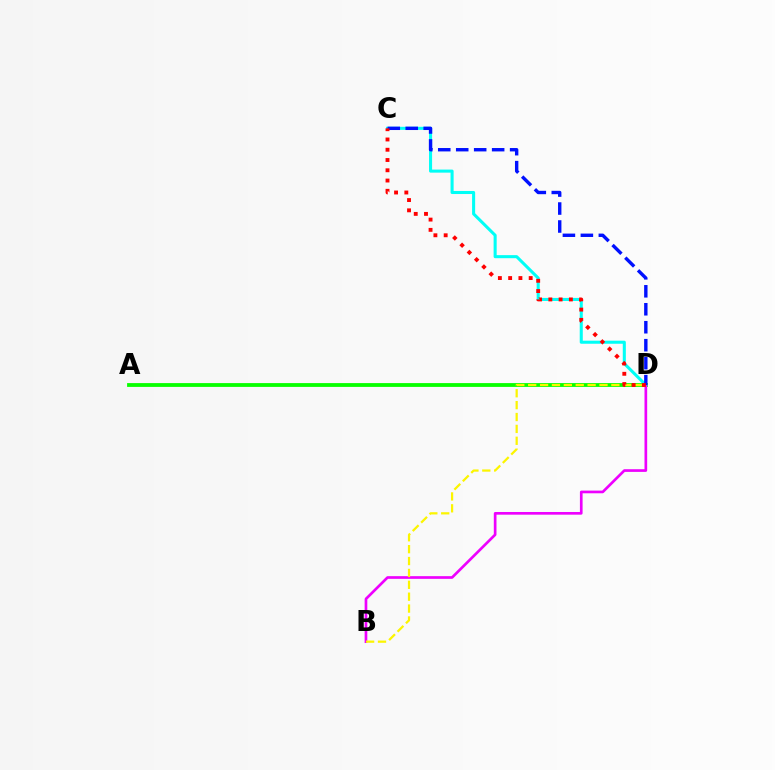{('A', 'D'): [{'color': '#08ff00', 'line_style': 'solid', 'thickness': 2.74}], ('C', 'D'): [{'color': '#00fff6', 'line_style': 'solid', 'thickness': 2.2}, {'color': '#0010ff', 'line_style': 'dashed', 'thickness': 2.44}, {'color': '#ff0000', 'line_style': 'dotted', 'thickness': 2.79}], ('B', 'D'): [{'color': '#ee00ff', 'line_style': 'solid', 'thickness': 1.93}, {'color': '#fcf500', 'line_style': 'dashed', 'thickness': 1.61}]}